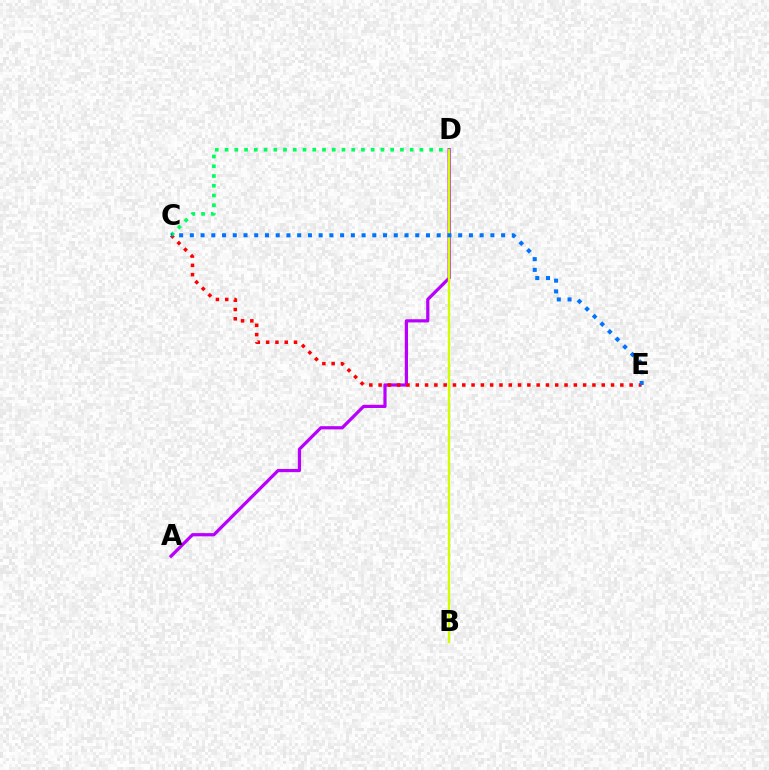{('A', 'D'): [{'color': '#b900ff', 'line_style': 'solid', 'thickness': 2.31}], ('C', 'E'): [{'color': '#ff0000', 'line_style': 'dotted', 'thickness': 2.53}, {'color': '#0074ff', 'line_style': 'dotted', 'thickness': 2.92}], ('B', 'D'): [{'color': '#d1ff00', 'line_style': 'solid', 'thickness': 1.67}], ('C', 'D'): [{'color': '#00ff5c', 'line_style': 'dotted', 'thickness': 2.65}]}